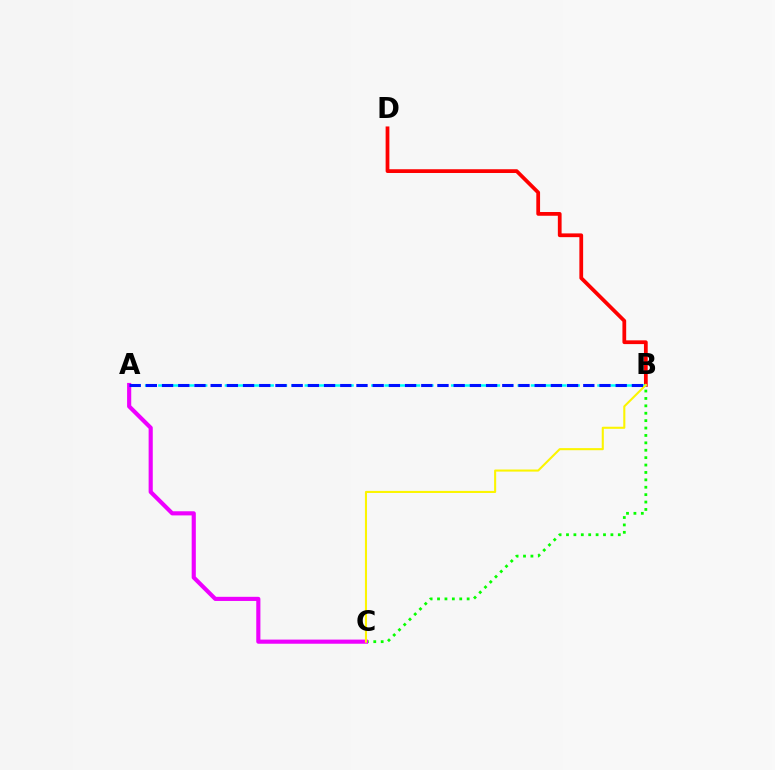{('B', 'C'): [{'color': '#08ff00', 'line_style': 'dotted', 'thickness': 2.01}, {'color': '#fcf500', 'line_style': 'solid', 'thickness': 1.5}], ('A', 'C'): [{'color': '#ee00ff', 'line_style': 'solid', 'thickness': 2.98}], ('B', 'D'): [{'color': '#ff0000', 'line_style': 'solid', 'thickness': 2.7}], ('A', 'B'): [{'color': '#00fff6', 'line_style': 'dashed', 'thickness': 1.81}, {'color': '#0010ff', 'line_style': 'dashed', 'thickness': 2.2}]}